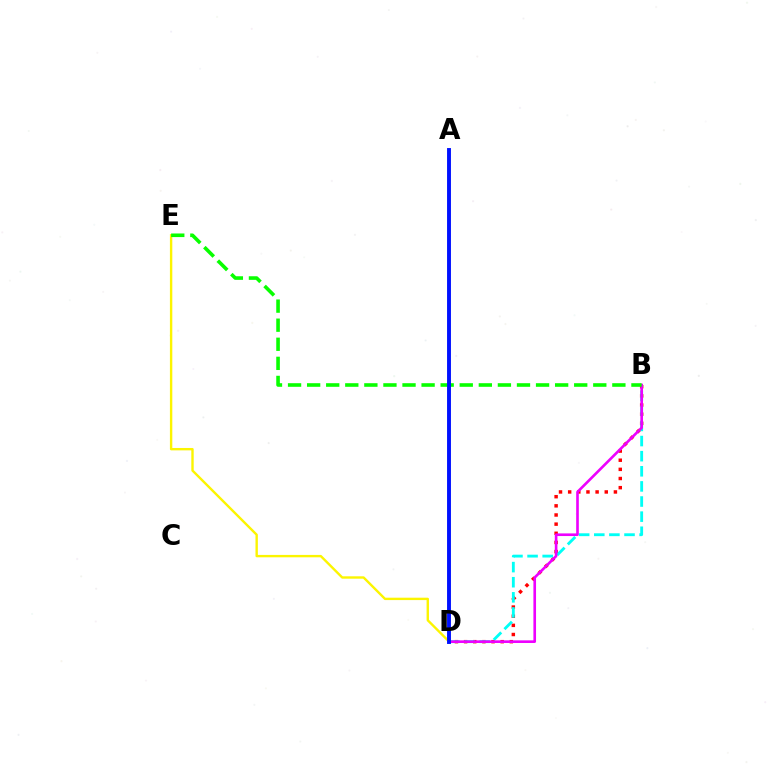{('B', 'D'): [{'color': '#ff0000', 'line_style': 'dotted', 'thickness': 2.49}, {'color': '#00fff6', 'line_style': 'dashed', 'thickness': 2.05}, {'color': '#ee00ff', 'line_style': 'solid', 'thickness': 1.9}], ('D', 'E'): [{'color': '#fcf500', 'line_style': 'solid', 'thickness': 1.72}], ('B', 'E'): [{'color': '#08ff00', 'line_style': 'dashed', 'thickness': 2.59}], ('A', 'D'): [{'color': '#0010ff', 'line_style': 'solid', 'thickness': 2.81}]}